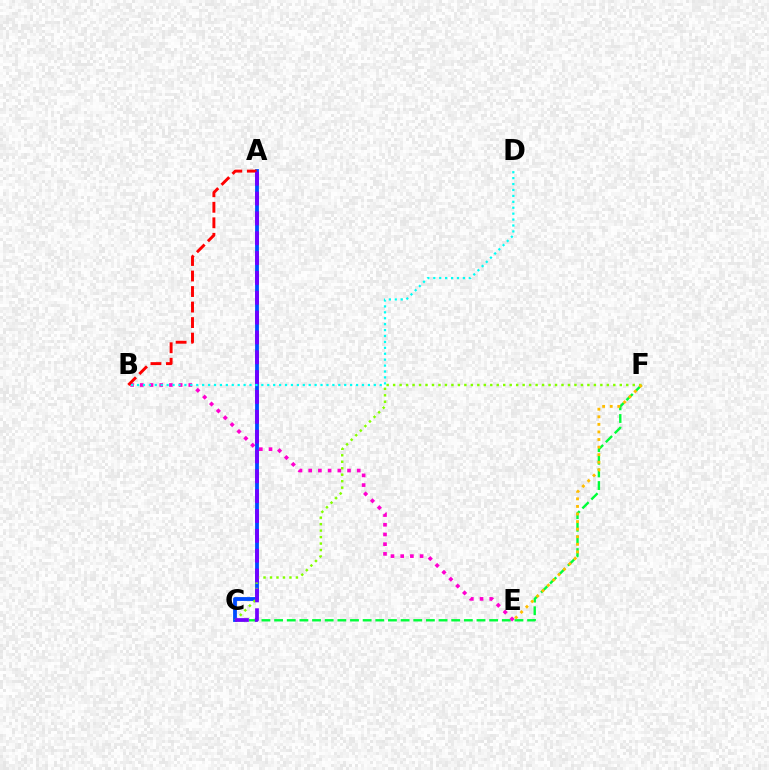{('C', 'F'): [{'color': '#00ff39', 'line_style': 'dashed', 'thickness': 1.72}, {'color': '#84ff00', 'line_style': 'dotted', 'thickness': 1.76}], ('B', 'E'): [{'color': '#ff00cf', 'line_style': 'dotted', 'thickness': 2.64}], ('A', 'C'): [{'color': '#004bff', 'line_style': 'solid', 'thickness': 2.74}, {'color': '#7200ff', 'line_style': 'dashed', 'thickness': 2.7}], ('A', 'B'): [{'color': '#ff0000', 'line_style': 'dashed', 'thickness': 2.11}], ('B', 'D'): [{'color': '#00fff6', 'line_style': 'dotted', 'thickness': 1.61}], ('E', 'F'): [{'color': '#ffbd00', 'line_style': 'dotted', 'thickness': 2.06}]}